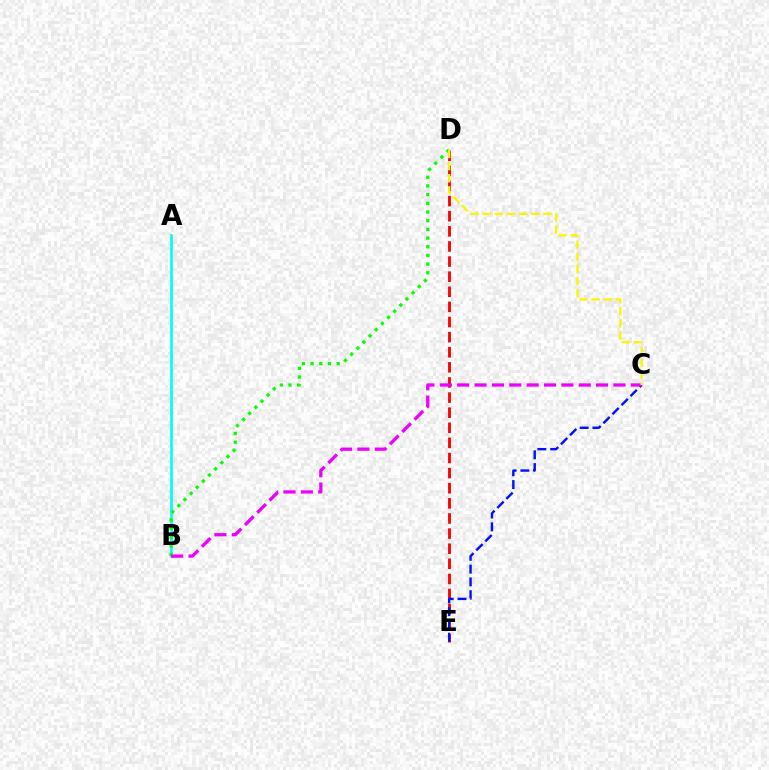{('D', 'E'): [{'color': '#ff0000', 'line_style': 'dashed', 'thickness': 2.05}], ('A', 'B'): [{'color': '#00fff6', 'line_style': 'solid', 'thickness': 1.93}], ('C', 'E'): [{'color': '#0010ff', 'line_style': 'dashed', 'thickness': 1.74}], ('B', 'D'): [{'color': '#08ff00', 'line_style': 'dotted', 'thickness': 2.36}], ('B', 'C'): [{'color': '#ee00ff', 'line_style': 'dashed', 'thickness': 2.36}], ('C', 'D'): [{'color': '#fcf500', 'line_style': 'dashed', 'thickness': 1.65}]}